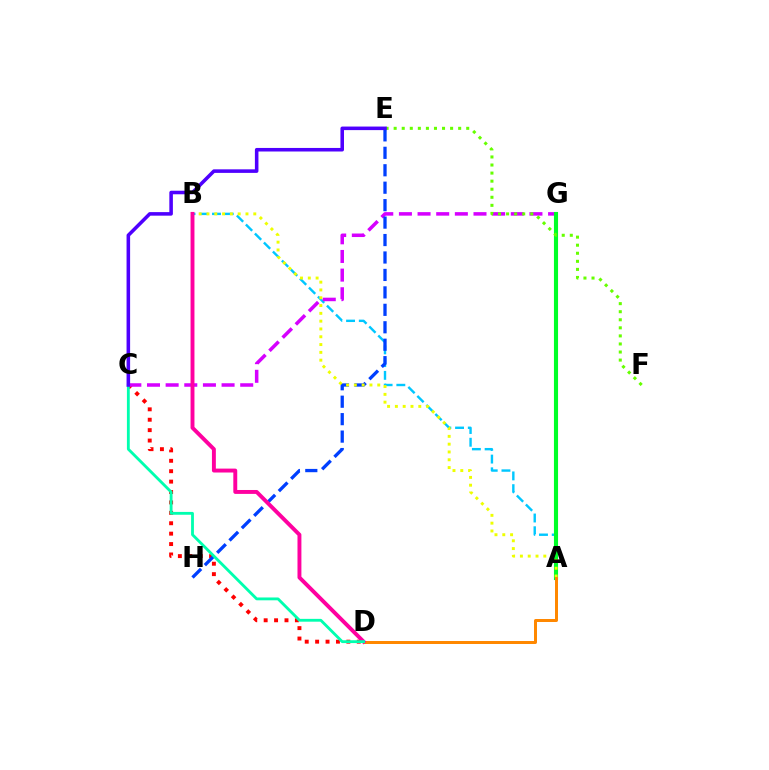{('C', 'D'): [{'color': '#ff0000', 'line_style': 'dotted', 'thickness': 2.83}, {'color': '#00ffaf', 'line_style': 'solid', 'thickness': 2.04}], ('A', 'B'): [{'color': '#00c7ff', 'line_style': 'dashed', 'thickness': 1.73}, {'color': '#eeff00', 'line_style': 'dotted', 'thickness': 2.12}], ('C', 'G'): [{'color': '#d600ff', 'line_style': 'dashed', 'thickness': 2.53}], ('A', 'G'): [{'color': '#00ff27', 'line_style': 'solid', 'thickness': 2.96}], ('E', 'H'): [{'color': '#003fff', 'line_style': 'dashed', 'thickness': 2.37}], ('A', 'D'): [{'color': '#ff8800', 'line_style': 'solid', 'thickness': 2.15}], ('B', 'D'): [{'color': '#ff00a0', 'line_style': 'solid', 'thickness': 2.82}], ('E', 'F'): [{'color': '#66ff00', 'line_style': 'dotted', 'thickness': 2.19}], ('C', 'E'): [{'color': '#4f00ff', 'line_style': 'solid', 'thickness': 2.56}]}